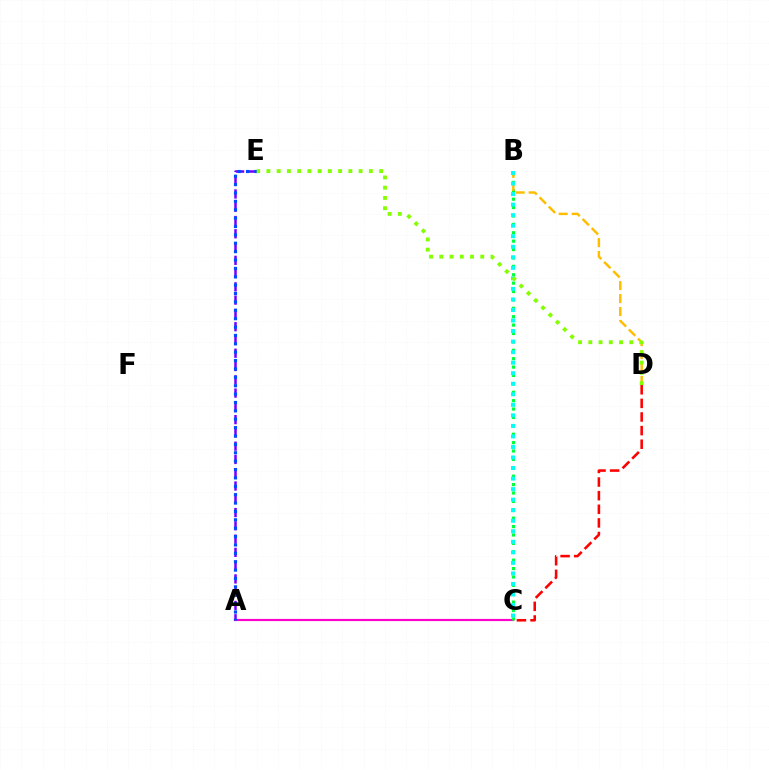{('A', 'C'): [{'color': '#ff00cf', 'line_style': 'solid', 'thickness': 1.56}], ('B', 'C'): [{'color': '#00ff39', 'line_style': 'dotted', 'thickness': 2.28}, {'color': '#00fff6', 'line_style': 'dotted', 'thickness': 2.86}], ('A', 'E'): [{'color': '#7200ff', 'line_style': 'dashed', 'thickness': 1.8}, {'color': '#004bff', 'line_style': 'dotted', 'thickness': 2.28}], ('B', 'D'): [{'color': '#ffbd00', 'line_style': 'dashed', 'thickness': 1.76}], ('C', 'D'): [{'color': '#ff0000', 'line_style': 'dashed', 'thickness': 1.85}], ('D', 'E'): [{'color': '#84ff00', 'line_style': 'dotted', 'thickness': 2.78}]}